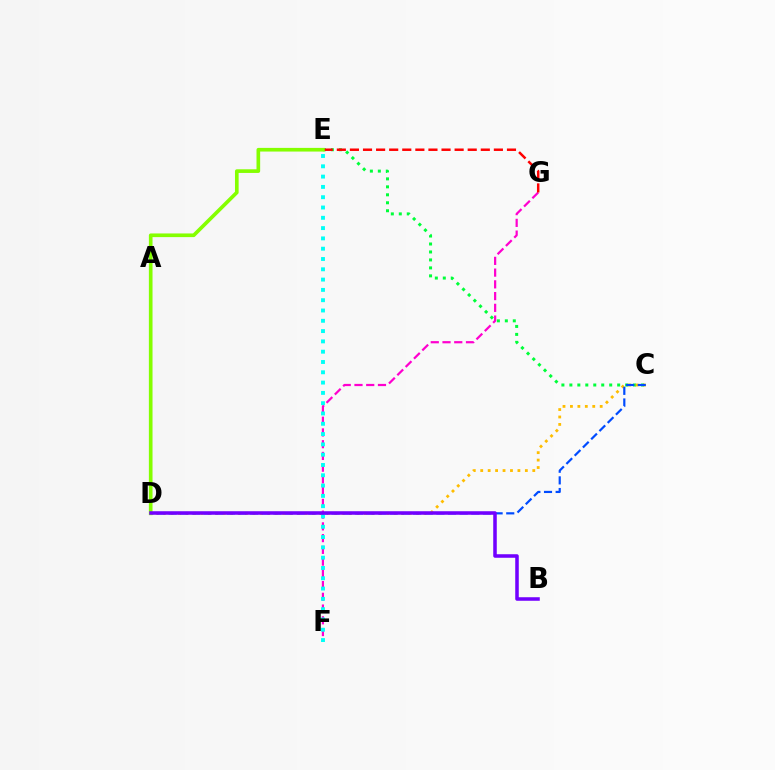{('C', 'E'): [{'color': '#00ff39', 'line_style': 'dotted', 'thickness': 2.16}], ('F', 'G'): [{'color': '#ff00cf', 'line_style': 'dashed', 'thickness': 1.59}], ('C', 'D'): [{'color': '#ffbd00', 'line_style': 'dotted', 'thickness': 2.02}, {'color': '#004bff', 'line_style': 'dashed', 'thickness': 1.58}], ('E', 'G'): [{'color': '#ff0000', 'line_style': 'dashed', 'thickness': 1.78}], ('D', 'E'): [{'color': '#84ff00', 'line_style': 'solid', 'thickness': 2.63}], ('E', 'F'): [{'color': '#00fff6', 'line_style': 'dotted', 'thickness': 2.8}], ('B', 'D'): [{'color': '#7200ff', 'line_style': 'solid', 'thickness': 2.55}]}